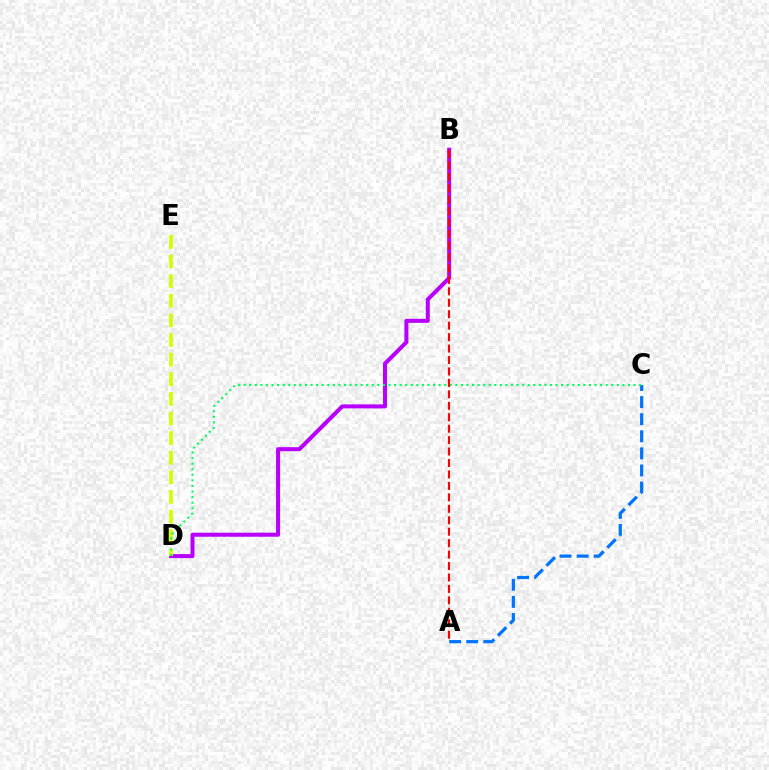{('A', 'C'): [{'color': '#0074ff', 'line_style': 'dashed', 'thickness': 2.32}], ('B', 'D'): [{'color': '#b900ff', 'line_style': 'solid', 'thickness': 2.9}], ('D', 'E'): [{'color': '#d1ff00', 'line_style': 'dashed', 'thickness': 2.67}], ('C', 'D'): [{'color': '#00ff5c', 'line_style': 'dotted', 'thickness': 1.51}], ('A', 'B'): [{'color': '#ff0000', 'line_style': 'dashed', 'thickness': 1.55}]}